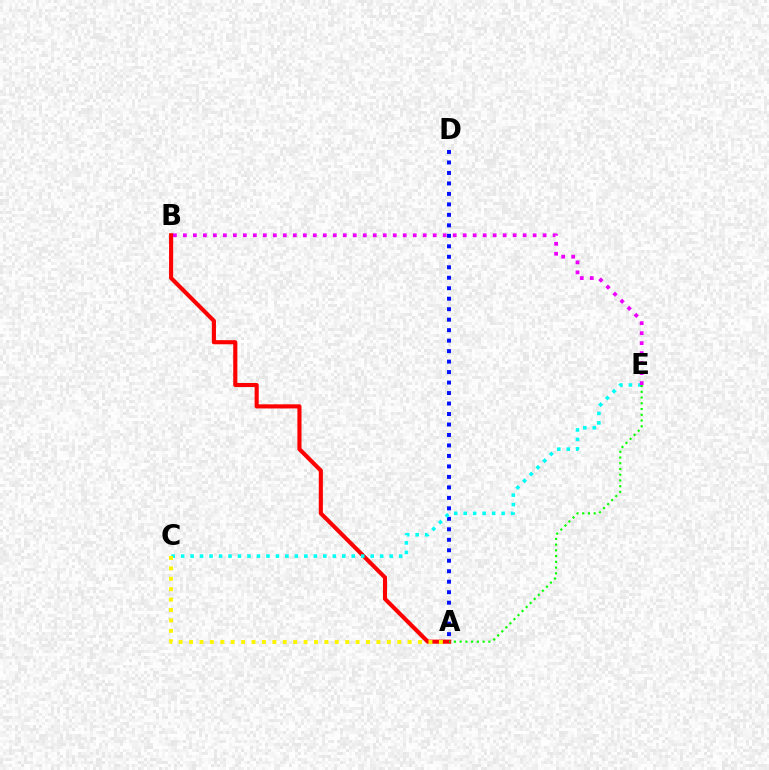{('A', 'B'): [{'color': '#ff0000', 'line_style': 'solid', 'thickness': 2.96}], ('A', 'D'): [{'color': '#0010ff', 'line_style': 'dotted', 'thickness': 2.85}], ('C', 'E'): [{'color': '#00fff6', 'line_style': 'dotted', 'thickness': 2.58}], ('A', 'C'): [{'color': '#fcf500', 'line_style': 'dotted', 'thickness': 2.83}], ('B', 'E'): [{'color': '#ee00ff', 'line_style': 'dotted', 'thickness': 2.71}], ('A', 'E'): [{'color': '#08ff00', 'line_style': 'dotted', 'thickness': 1.56}]}